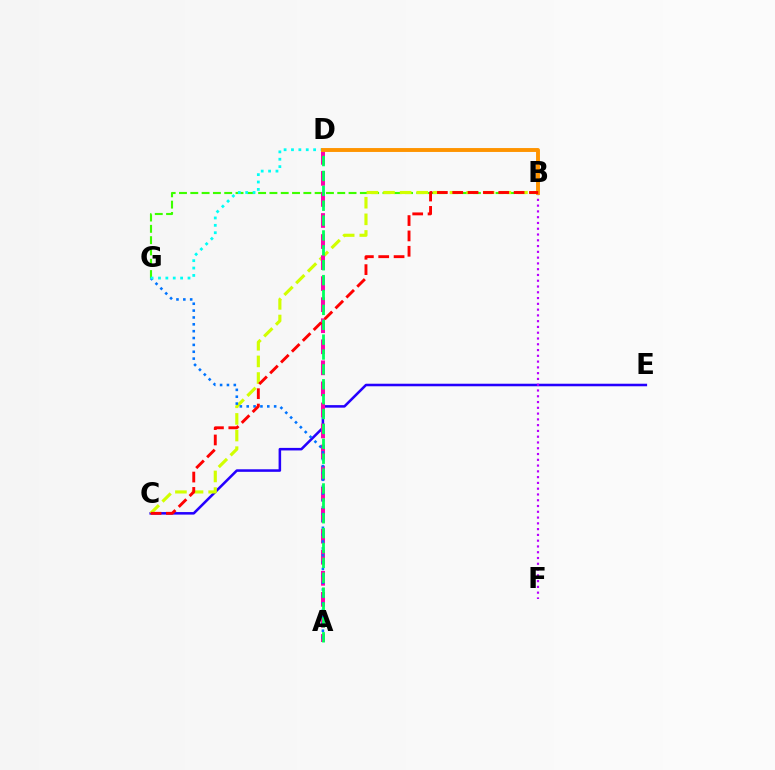{('C', 'E'): [{'color': '#2500ff', 'line_style': 'solid', 'thickness': 1.83}], ('B', 'G'): [{'color': '#3dff00', 'line_style': 'dashed', 'thickness': 1.54}], ('B', 'C'): [{'color': '#d1ff00', 'line_style': 'dashed', 'thickness': 2.26}, {'color': '#ff0000', 'line_style': 'dashed', 'thickness': 2.09}], ('A', 'D'): [{'color': '#ff00ac', 'line_style': 'dashed', 'thickness': 2.86}, {'color': '#00ff5c', 'line_style': 'dashed', 'thickness': 2.02}], ('B', 'F'): [{'color': '#b900ff', 'line_style': 'dotted', 'thickness': 1.57}], ('A', 'G'): [{'color': '#0074ff', 'line_style': 'dotted', 'thickness': 1.86}], ('D', 'G'): [{'color': '#00fff6', 'line_style': 'dotted', 'thickness': 2.01}], ('B', 'D'): [{'color': '#ff9400', 'line_style': 'solid', 'thickness': 2.81}]}